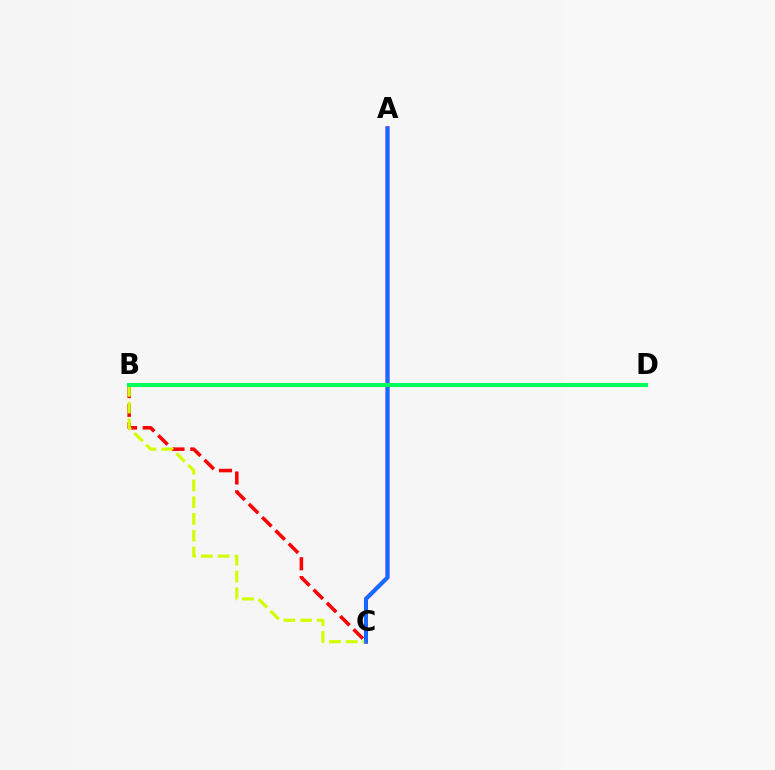{('A', 'C'): [{'color': '#b900ff', 'line_style': 'solid', 'thickness': 2.91}, {'color': '#0074ff', 'line_style': 'solid', 'thickness': 2.53}], ('B', 'C'): [{'color': '#ff0000', 'line_style': 'dashed', 'thickness': 2.55}, {'color': '#d1ff00', 'line_style': 'dashed', 'thickness': 2.28}], ('B', 'D'): [{'color': '#00ff5c', 'line_style': 'solid', 'thickness': 2.96}]}